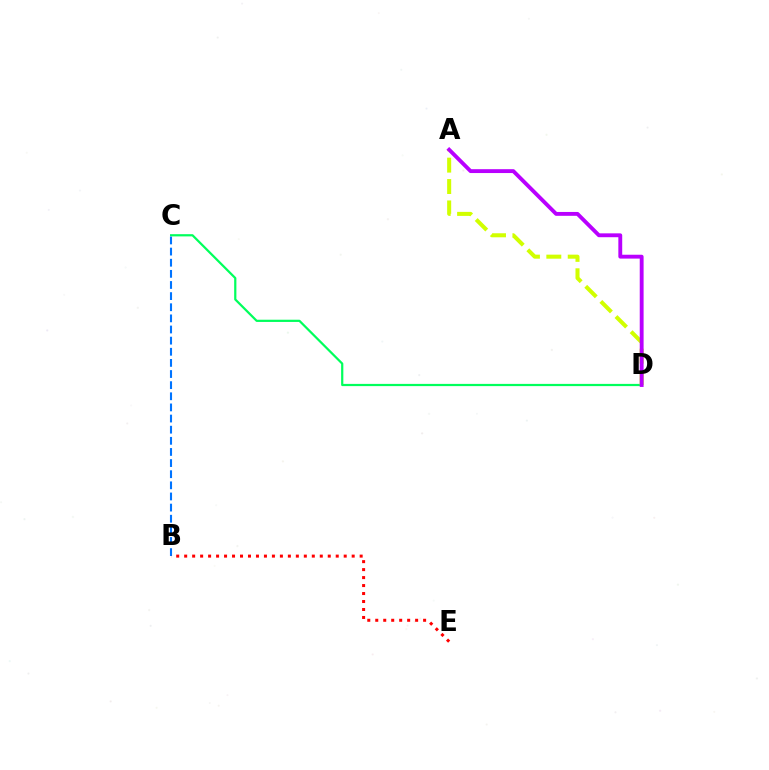{('C', 'D'): [{'color': '#00ff5c', 'line_style': 'solid', 'thickness': 1.6}], ('B', 'C'): [{'color': '#0074ff', 'line_style': 'dashed', 'thickness': 1.51}], ('B', 'E'): [{'color': '#ff0000', 'line_style': 'dotted', 'thickness': 2.17}], ('A', 'D'): [{'color': '#d1ff00', 'line_style': 'dashed', 'thickness': 2.91}, {'color': '#b900ff', 'line_style': 'solid', 'thickness': 2.78}]}